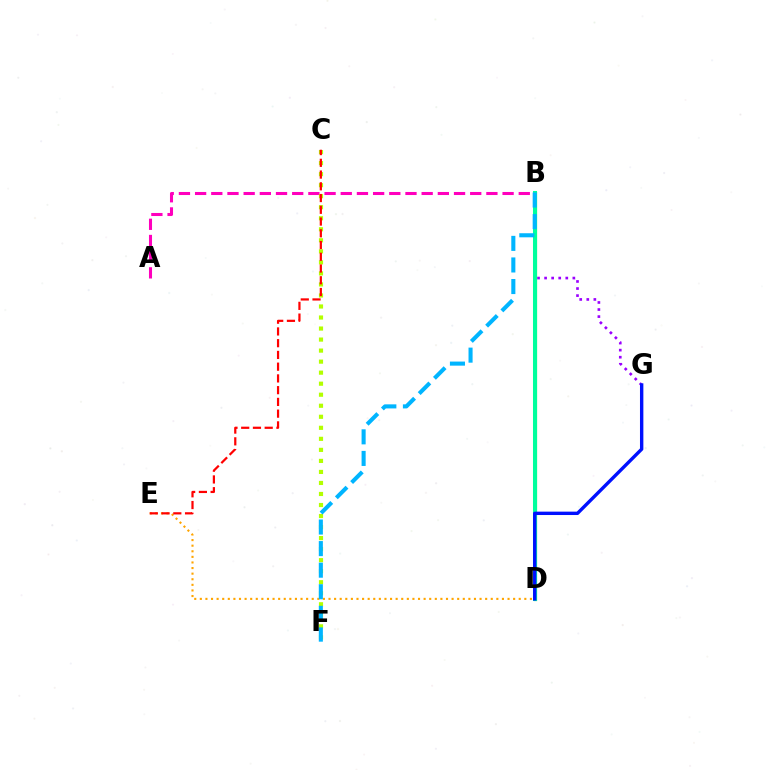{('B', 'G'): [{'color': '#9b00ff', 'line_style': 'dotted', 'thickness': 1.92}], ('A', 'B'): [{'color': '#ff00bd', 'line_style': 'dashed', 'thickness': 2.2}], ('B', 'D'): [{'color': '#08ff00', 'line_style': 'solid', 'thickness': 2.29}, {'color': '#00ff9d', 'line_style': 'solid', 'thickness': 2.9}], ('D', 'E'): [{'color': '#ffa500', 'line_style': 'dotted', 'thickness': 1.52}], ('C', 'F'): [{'color': '#b3ff00', 'line_style': 'dotted', 'thickness': 3.0}], ('D', 'G'): [{'color': '#0010ff', 'line_style': 'solid', 'thickness': 2.44}], ('C', 'E'): [{'color': '#ff0000', 'line_style': 'dashed', 'thickness': 1.6}], ('B', 'F'): [{'color': '#00b5ff', 'line_style': 'dashed', 'thickness': 2.93}]}